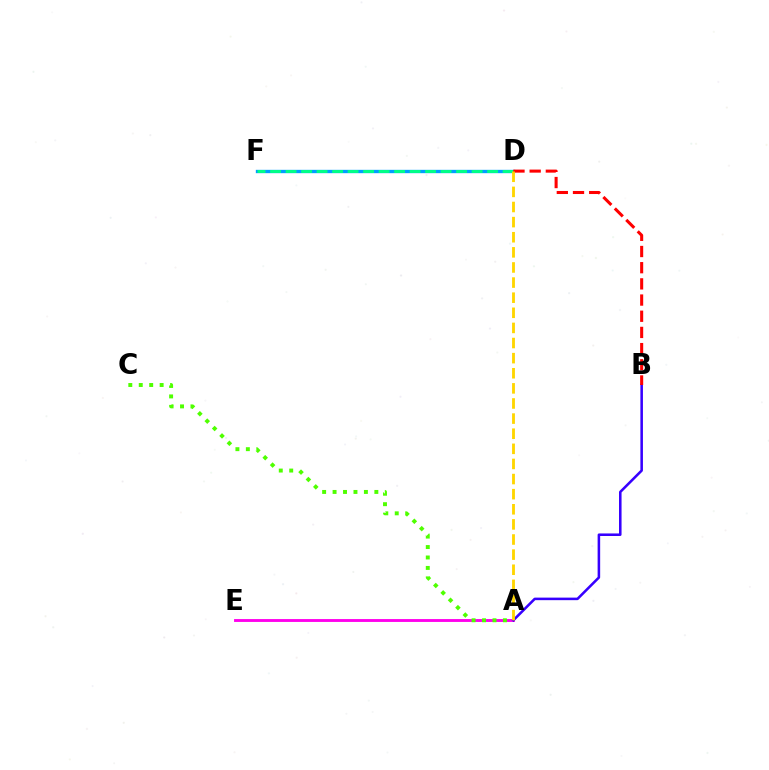{('A', 'E'): [{'color': '#ff00ed', 'line_style': 'solid', 'thickness': 2.07}], ('D', 'F'): [{'color': '#009eff', 'line_style': 'solid', 'thickness': 2.41}, {'color': '#00ff86', 'line_style': 'dashed', 'thickness': 2.11}], ('A', 'C'): [{'color': '#4fff00', 'line_style': 'dotted', 'thickness': 2.84}], ('A', 'B'): [{'color': '#3700ff', 'line_style': 'solid', 'thickness': 1.84}], ('B', 'D'): [{'color': '#ff0000', 'line_style': 'dashed', 'thickness': 2.2}], ('A', 'D'): [{'color': '#ffd500', 'line_style': 'dashed', 'thickness': 2.05}]}